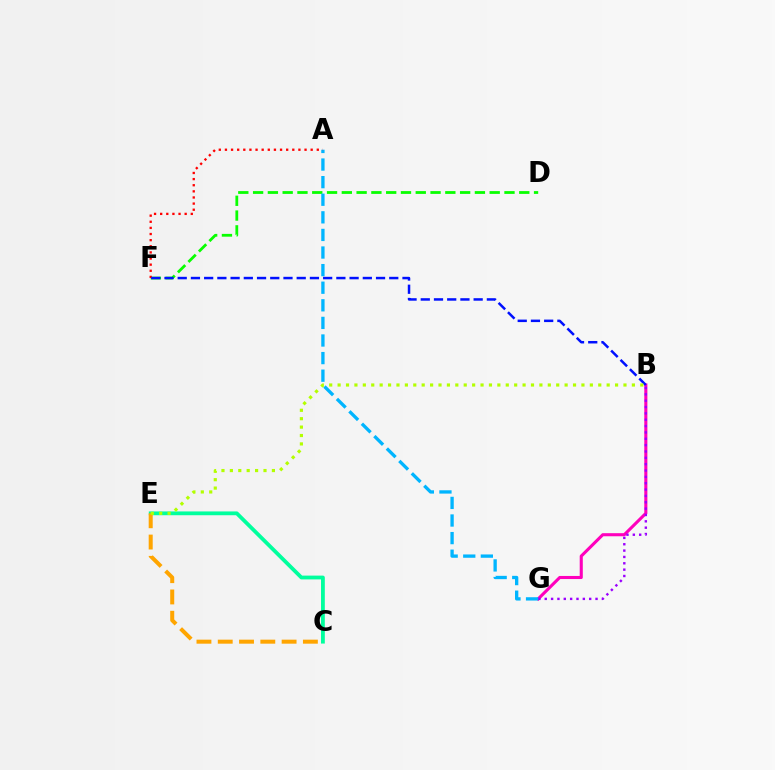{('C', 'E'): [{'color': '#00ff9d', 'line_style': 'solid', 'thickness': 2.73}, {'color': '#ffa500', 'line_style': 'dashed', 'thickness': 2.89}], ('D', 'F'): [{'color': '#08ff00', 'line_style': 'dashed', 'thickness': 2.01}], ('B', 'G'): [{'color': '#ff00bd', 'line_style': 'solid', 'thickness': 2.22}, {'color': '#9b00ff', 'line_style': 'dotted', 'thickness': 1.73}], ('A', 'G'): [{'color': '#00b5ff', 'line_style': 'dashed', 'thickness': 2.39}], ('A', 'F'): [{'color': '#ff0000', 'line_style': 'dotted', 'thickness': 1.66}], ('B', 'F'): [{'color': '#0010ff', 'line_style': 'dashed', 'thickness': 1.8}], ('B', 'E'): [{'color': '#b3ff00', 'line_style': 'dotted', 'thickness': 2.28}]}